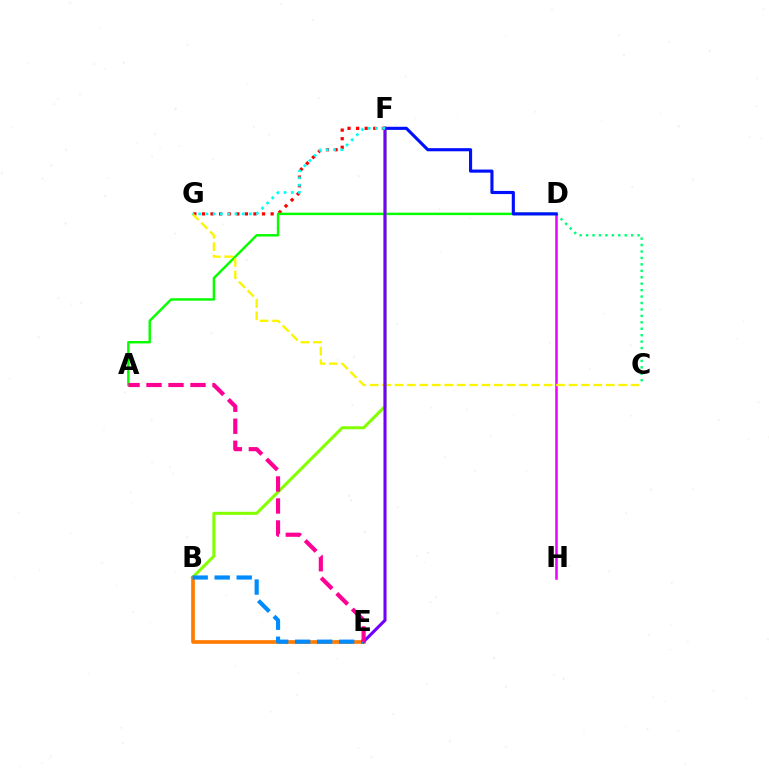{('F', 'G'): [{'color': '#ff0000', 'line_style': 'dotted', 'thickness': 2.33}, {'color': '#00fff6', 'line_style': 'dotted', 'thickness': 1.97}], ('C', 'D'): [{'color': '#00ff74', 'line_style': 'dotted', 'thickness': 1.75}], ('A', 'D'): [{'color': '#08ff00', 'line_style': 'solid', 'thickness': 1.76}], ('D', 'H'): [{'color': '#ee00ff', 'line_style': 'solid', 'thickness': 1.82}], ('C', 'G'): [{'color': '#fcf500', 'line_style': 'dashed', 'thickness': 1.69}], ('B', 'F'): [{'color': '#84ff00', 'line_style': 'solid', 'thickness': 2.19}], ('D', 'F'): [{'color': '#0010ff', 'line_style': 'solid', 'thickness': 2.25}], ('B', 'E'): [{'color': '#ff7c00', 'line_style': 'solid', 'thickness': 2.66}, {'color': '#008cff', 'line_style': 'dashed', 'thickness': 2.99}], ('E', 'F'): [{'color': '#7200ff', 'line_style': 'solid', 'thickness': 2.21}], ('A', 'E'): [{'color': '#ff0094', 'line_style': 'dashed', 'thickness': 2.99}]}